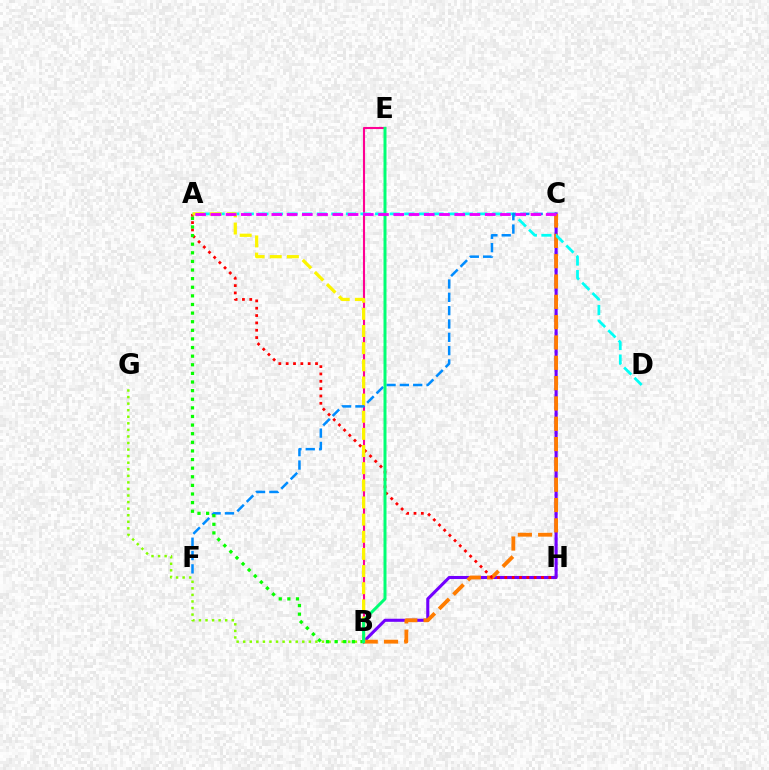{('C', 'H'): [{'color': '#0010ff', 'line_style': 'dotted', 'thickness': 1.69}], ('B', 'E'): [{'color': '#ff0094', 'line_style': 'solid', 'thickness': 1.52}, {'color': '#00ff74', 'line_style': 'solid', 'thickness': 2.15}], ('B', 'C'): [{'color': '#7200ff', 'line_style': 'solid', 'thickness': 2.21}, {'color': '#ff7c00', 'line_style': 'dashed', 'thickness': 2.76}], ('B', 'G'): [{'color': '#84ff00', 'line_style': 'dotted', 'thickness': 1.78}], ('A', 'H'): [{'color': '#ff0000', 'line_style': 'dotted', 'thickness': 1.99}], ('A', 'D'): [{'color': '#00fff6', 'line_style': 'dashed', 'thickness': 1.98}], ('A', 'B'): [{'color': '#fcf500', 'line_style': 'dashed', 'thickness': 2.33}, {'color': '#08ff00', 'line_style': 'dotted', 'thickness': 2.34}], ('C', 'F'): [{'color': '#008cff', 'line_style': 'dashed', 'thickness': 1.81}], ('A', 'C'): [{'color': '#ee00ff', 'line_style': 'dashed', 'thickness': 2.07}]}